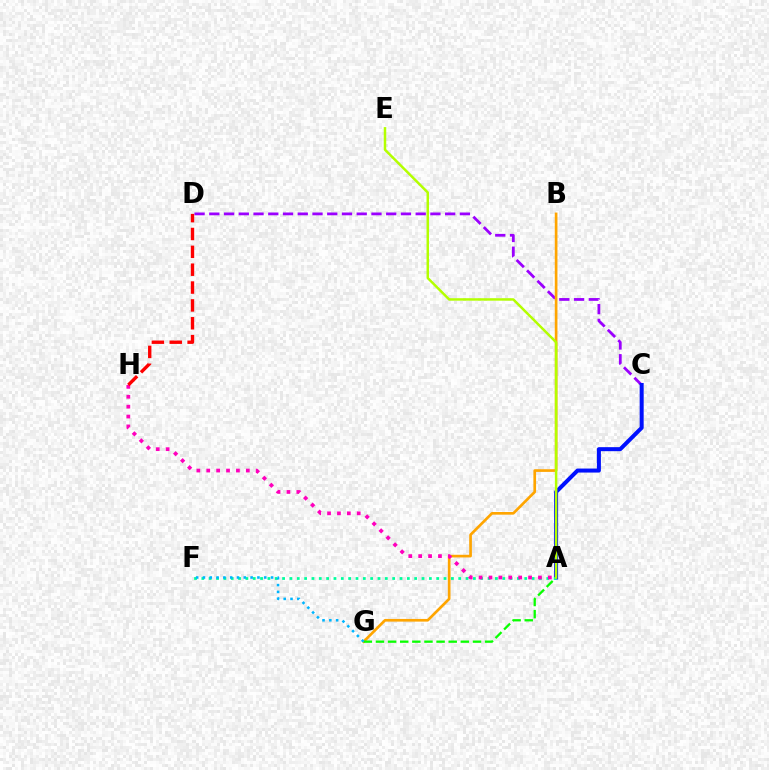{('C', 'D'): [{'color': '#9b00ff', 'line_style': 'dashed', 'thickness': 2.0}], ('A', 'C'): [{'color': '#0010ff', 'line_style': 'solid', 'thickness': 2.89}], ('B', 'G'): [{'color': '#ffa500', 'line_style': 'solid', 'thickness': 1.92}], ('A', 'G'): [{'color': '#08ff00', 'line_style': 'dashed', 'thickness': 1.65}], ('A', 'F'): [{'color': '#00ff9d', 'line_style': 'dotted', 'thickness': 1.99}], ('A', 'E'): [{'color': '#b3ff00', 'line_style': 'solid', 'thickness': 1.79}], ('A', 'H'): [{'color': '#ff00bd', 'line_style': 'dotted', 'thickness': 2.69}], ('D', 'H'): [{'color': '#ff0000', 'line_style': 'dashed', 'thickness': 2.43}], ('F', 'G'): [{'color': '#00b5ff', 'line_style': 'dotted', 'thickness': 1.85}]}